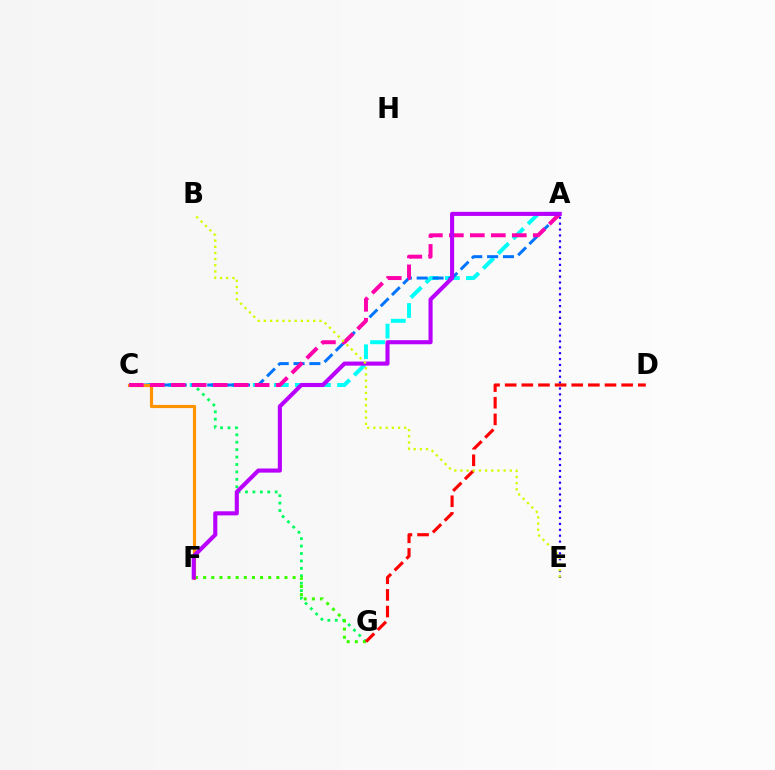{('C', 'G'): [{'color': '#00ff5c', 'line_style': 'dotted', 'thickness': 2.02}], ('A', 'C'): [{'color': '#00fff6', 'line_style': 'dashed', 'thickness': 2.86}, {'color': '#0074ff', 'line_style': 'dashed', 'thickness': 2.15}, {'color': '#ff00ac', 'line_style': 'dashed', 'thickness': 2.85}], ('F', 'G'): [{'color': '#3dff00', 'line_style': 'dotted', 'thickness': 2.21}], ('A', 'E'): [{'color': '#2500ff', 'line_style': 'dotted', 'thickness': 1.6}], ('D', 'G'): [{'color': '#ff0000', 'line_style': 'dashed', 'thickness': 2.26}], ('C', 'F'): [{'color': '#ff9400', 'line_style': 'solid', 'thickness': 2.27}], ('A', 'F'): [{'color': '#b900ff', 'line_style': 'solid', 'thickness': 2.95}], ('B', 'E'): [{'color': '#d1ff00', 'line_style': 'dotted', 'thickness': 1.68}]}